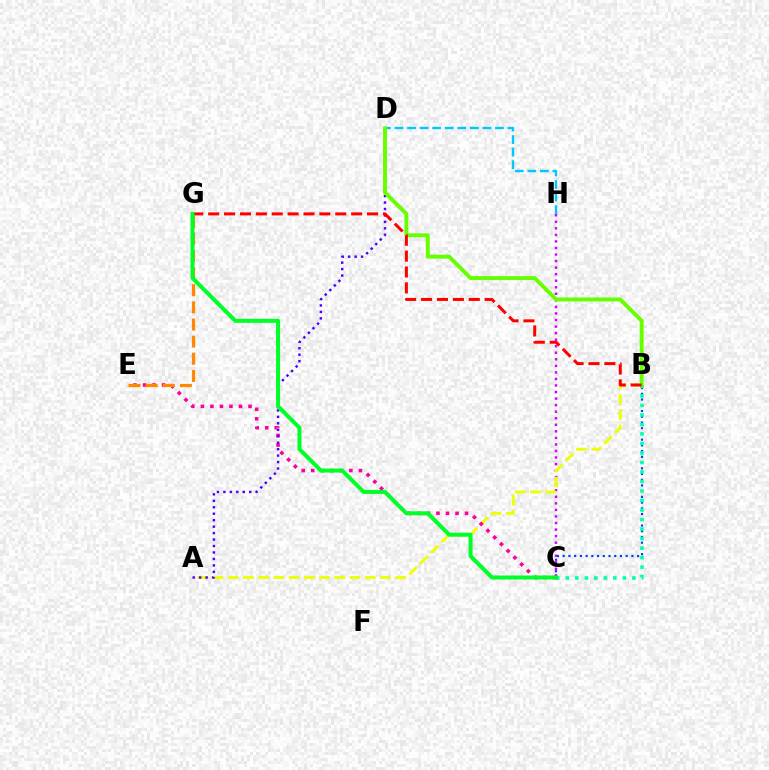{('B', 'C'): [{'color': '#003fff', 'line_style': 'dotted', 'thickness': 1.56}, {'color': '#00ffaf', 'line_style': 'dotted', 'thickness': 2.58}], ('C', 'H'): [{'color': '#d600ff', 'line_style': 'dotted', 'thickness': 1.78}], ('A', 'B'): [{'color': '#eeff00', 'line_style': 'dashed', 'thickness': 2.07}], ('C', 'E'): [{'color': '#ff00a0', 'line_style': 'dotted', 'thickness': 2.59}], ('A', 'D'): [{'color': '#4f00ff', 'line_style': 'dotted', 'thickness': 1.75}], ('E', 'G'): [{'color': '#ff8800', 'line_style': 'dashed', 'thickness': 2.33}], ('D', 'H'): [{'color': '#00c7ff', 'line_style': 'dashed', 'thickness': 1.71}], ('B', 'D'): [{'color': '#66ff00', 'line_style': 'solid', 'thickness': 2.82}], ('B', 'G'): [{'color': '#ff0000', 'line_style': 'dashed', 'thickness': 2.16}], ('C', 'G'): [{'color': '#00ff27', 'line_style': 'solid', 'thickness': 2.87}]}